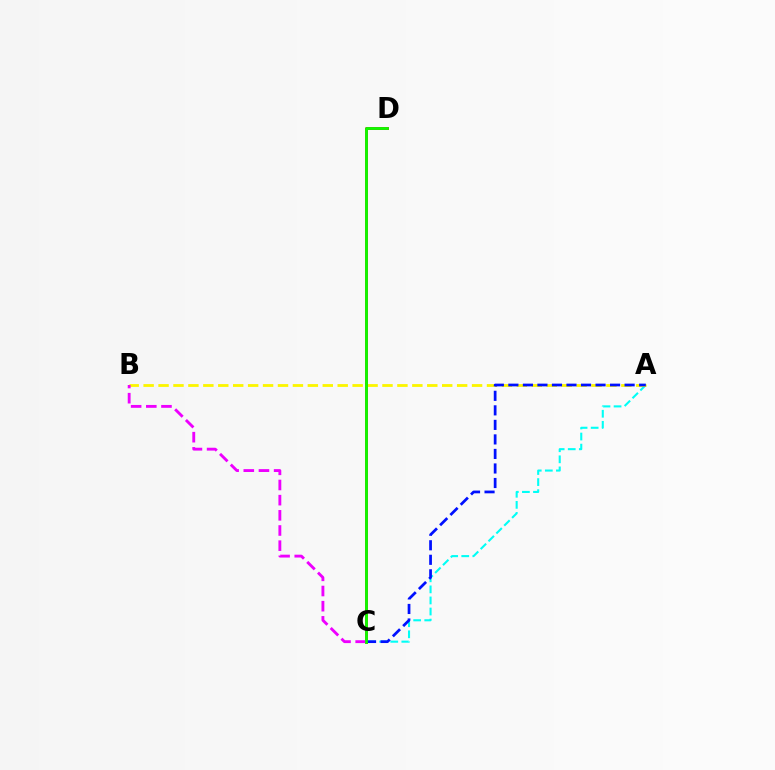{('A', 'C'): [{'color': '#00fff6', 'line_style': 'dashed', 'thickness': 1.5}, {'color': '#0010ff', 'line_style': 'dashed', 'thickness': 1.97}], ('A', 'B'): [{'color': '#fcf500', 'line_style': 'dashed', 'thickness': 2.03}], ('C', 'D'): [{'color': '#ff0000', 'line_style': 'solid', 'thickness': 2.04}, {'color': '#08ff00', 'line_style': 'solid', 'thickness': 1.99}], ('B', 'C'): [{'color': '#ee00ff', 'line_style': 'dashed', 'thickness': 2.06}]}